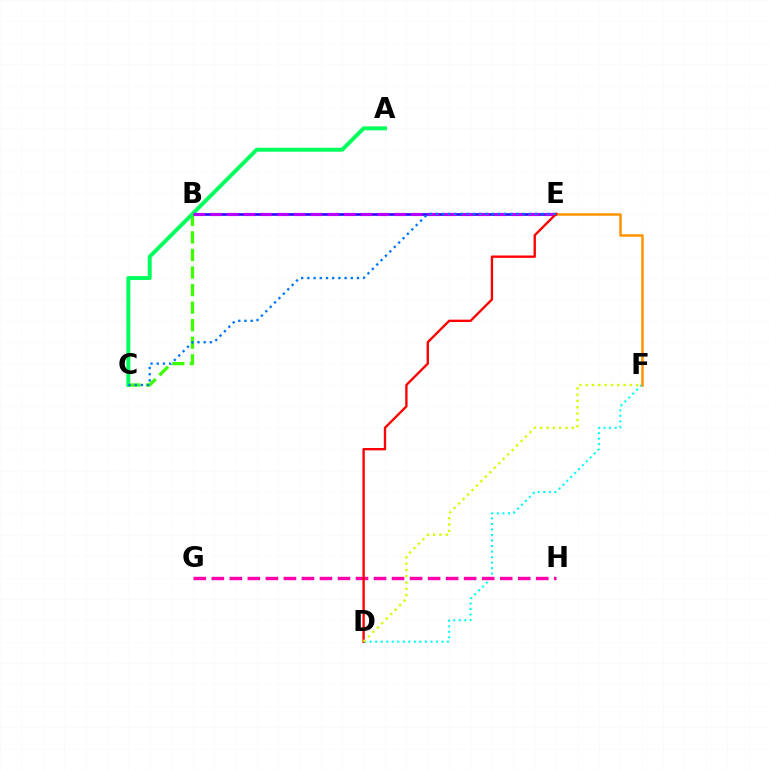{('B', 'E'): [{'color': '#2500ff', 'line_style': 'solid', 'thickness': 1.86}, {'color': '#b900ff', 'line_style': 'dashed', 'thickness': 2.27}], ('B', 'C'): [{'color': '#3dff00', 'line_style': 'dashed', 'thickness': 2.38}], ('A', 'C'): [{'color': '#00ff5c', 'line_style': 'solid', 'thickness': 2.85}], ('D', 'F'): [{'color': '#00fff6', 'line_style': 'dotted', 'thickness': 1.5}, {'color': '#d1ff00', 'line_style': 'dotted', 'thickness': 1.71}], ('E', 'F'): [{'color': '#ff9400', 'line_style': 'solid', 'thickness': 1.82}], ('G', 'H'): [{'color': '#ff00ac', 'line_style': 'dashed', 'thickness': 2.45}], ('D', 'E'): [{'color': '#ff0000', 'line_style': 'solid', 'thickness': 1.7}], ('C', 'E'): [{'color': '#0074ff', 'line_style': 'dotted', 'thickness': 1.69}]}